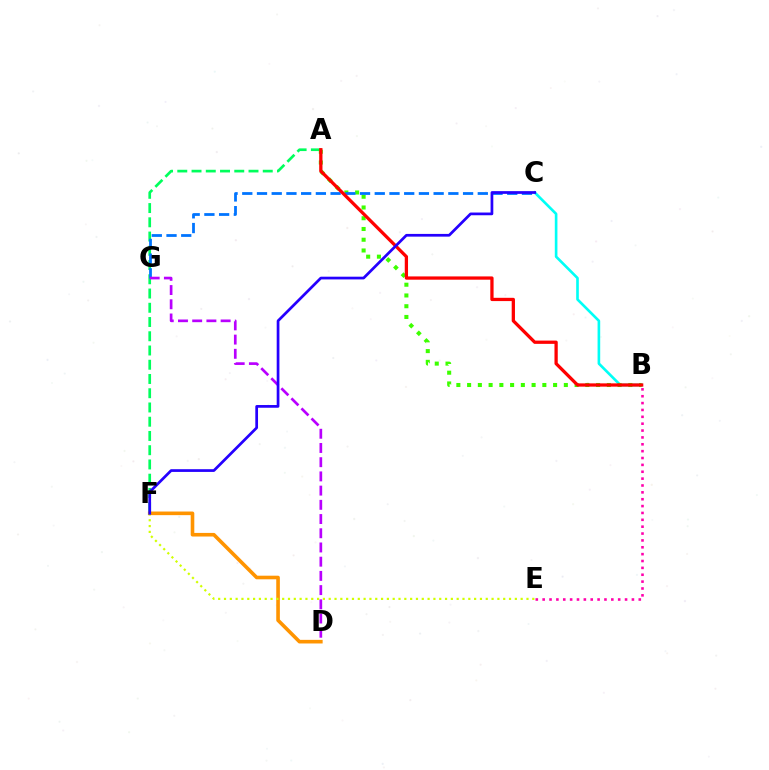{('B', 'C'): [{'color': '#00fff6', 'line_style': 'solid', 'thickness': 1.9}], ('A', 'F'): [{'color': '#00ff5c', 'line_style': 'dashed', 'thickness': 1.94}], ('D', 'F'): [{'color': '#ff9400', 'line_style': 'solid', 'thickness': 2.6}], ('A', 'B'): [{'color': '#3dff00', 'line_style': 'dotted', 'thickness': 2.92}, {'color': '#ff0000', 'line_style': 'solid', 'thickness': 2.36}], ('B', 'E'): [{'color': '#ff00ac', 'line_style': 'dotted', 'thickness': 1.87}], ('C', 'G'): [{'color': '#0074ff', 'line_style': 'dashed', 'thickness': 2.0}], ('E', 'F'): [{'color': '#d1ff00', 'line_style': 'dotted', 'thickness': 1.58}], ('D', 'G'): [{'color': '#b900ff', 'line_style': 'dashed', 'thickness': 1.93}], ('C', 'F'): [{'color': '#2500ff', 'line_style': 'solid', 'thickness': 1.96}]}